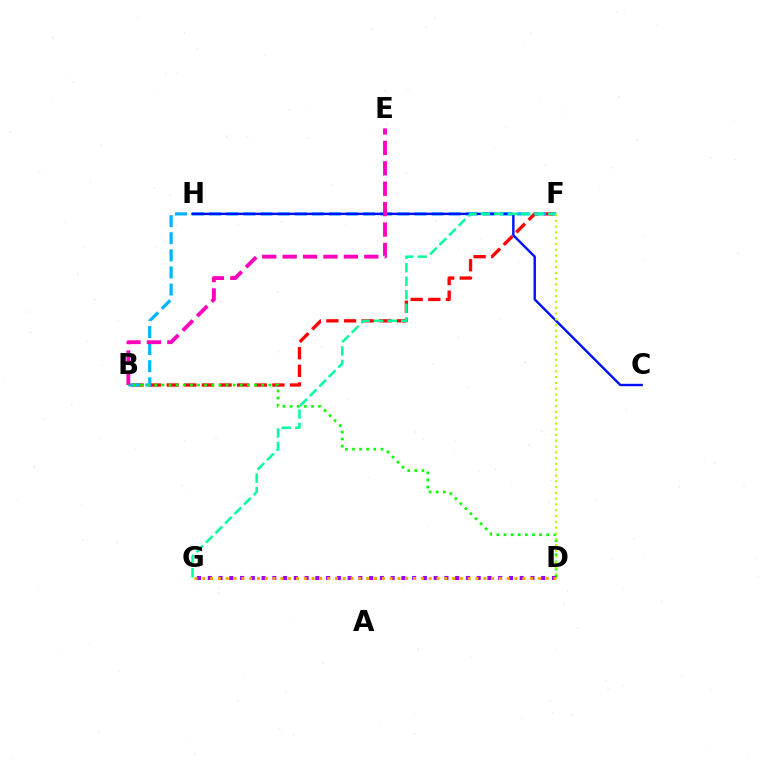{('B', 'F'): [{'color': '#ff0000', 'line_style': 'dashed', 'thickness': 2.39}, {'color': '#00b5ff', 'line_style': 'dashed', 'thickness': 2.32}], ('C', 'H'): [{'color': '#0010ff', 'line_style': 'solid', 'thickness': 1.73}], ('B', 'E'): [{'color': '#ff00bd', 'line_style': 'dashed', 'thickness': 2.77}], ('F', 'G'): [{'color': '#00ff9d', 'line_style': 'dashed', 'thickness': 1.83}], ('B', 'D'): [{'color': '#08ff00', 'line_style': 'dotted', 'thickness': 1.94}], ('D', 'F'): [{'color': '#b3ff00', 'line_style': 'dotted', 'thickness': 1.57}], ('D', 'G'): [{'color': '#9b00ff', 'line_style': 'dotted', 'thickness': 2.92}, {'color': '#ffa500', 'line_style': 'dotted', 'thickness': 2.12}]}